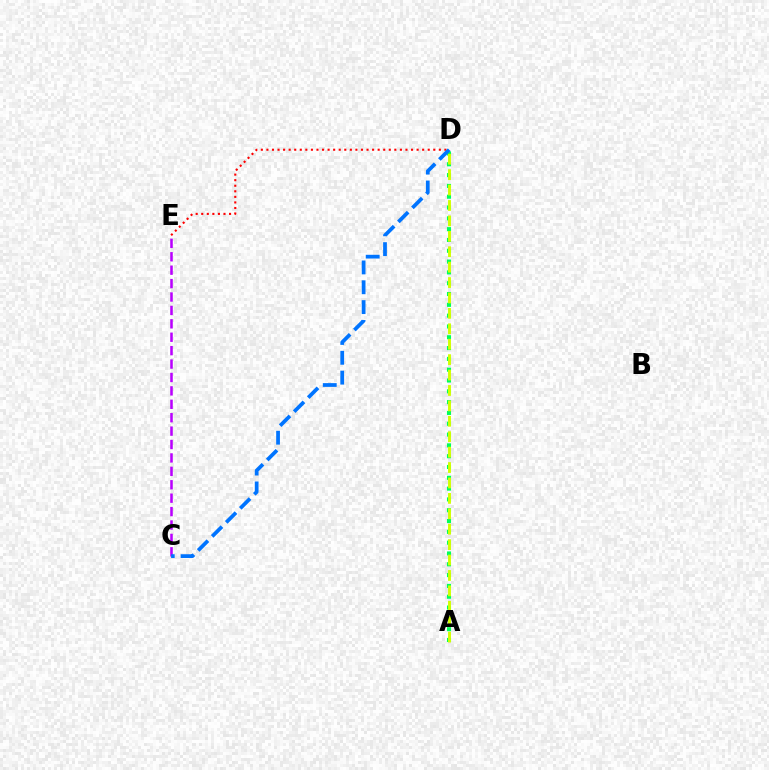{('A', 'D'): [{'color': '#00ff5c', 'line_style': 'dotted', 'thickness': 2.94}, {'color': '#d1ff00', 'line_style': 'dashed', 'thickness': 2.09}], ('D', 'E'): [{'color': '#ff0000', 'line_style': 'dotted', 'thickness': 1.51}], ('C', 'E'): [{'color': '#b900ff', 'line_style': 'dashed', 'thickness': 1.82}], ('C', 'D'): [{'color': '#0074ff', 'line_style': 'dashed', 'thickness': 2.7}]}